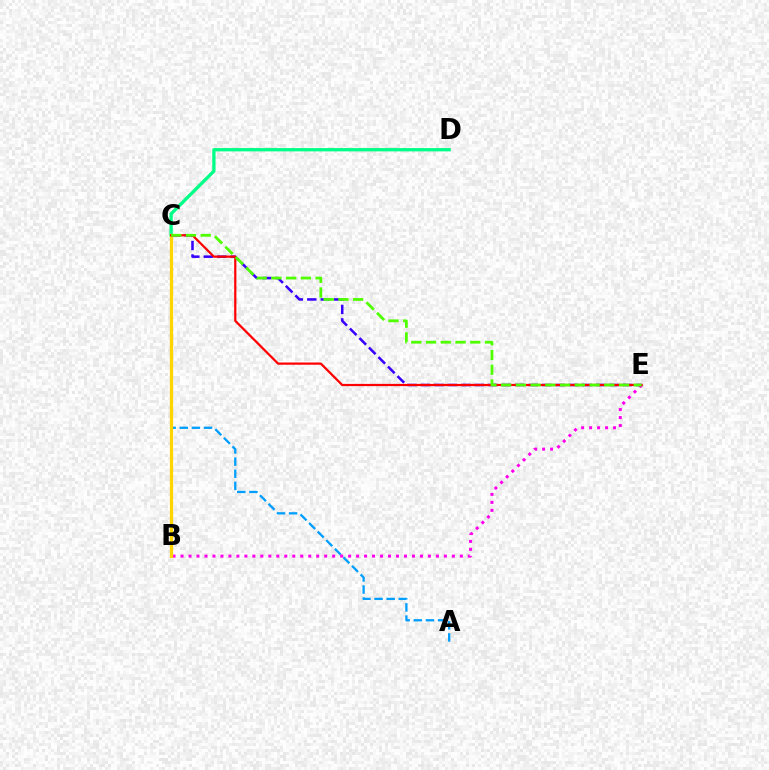{('C', 'E'): [{'color': '#3700ff', 'line_style': 'dashed', 'thickness': 1.83}, {'color': '#ff0000', 'line_style': 'solid', 'thickness': 1.6}, {'color': '#4fff00', 'line_style': 'dashed', 'thickness': 2.0}], ('A', 'C'): [{'color': '#009eff', 'line_style': 'dashed', 'thickness': 1.65}], ('C', 'D'): [{'color': '#00ff86', 'line_style': 'solid', 'thickness': 2.38}], ('B', 'E'): [{'color': '#ff00ed', 'line_style': 'dotted', 'thickness': 2.17}], ('B', 'C'): [{'color': '#ffd500', 'line_style': 'solid', 'thickness': 2.35}]}